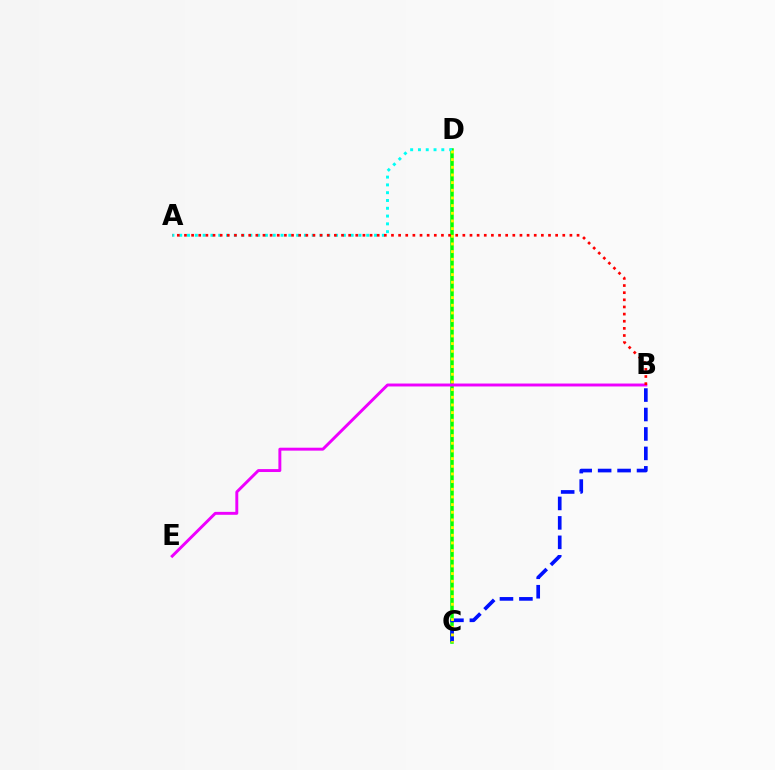{('C', 'D'): [{'color': '#08ff00', 'line_style': 'solid', 'thickness': 2.53}, {'color': '#fcf500', 'line_style': 'dotted', 'thickness': 2.08}], ('B', 'C'): [{'color': '#0010ff', 'line_style': 'dashed', 'thickness': 2.64}], ('A', 'D'): [{'color': '#00fff6', 'line_style': 'dotted', 'thickness': 2.12}], ('B', 'E'): [{'color': '#ee00ff', 'line_style': 'solid', 'thickness': 2.11}], ('A', 'B'): [{'color': '#ff0000', 'line_style': 'dotted', 'thickness': 1.94}]}